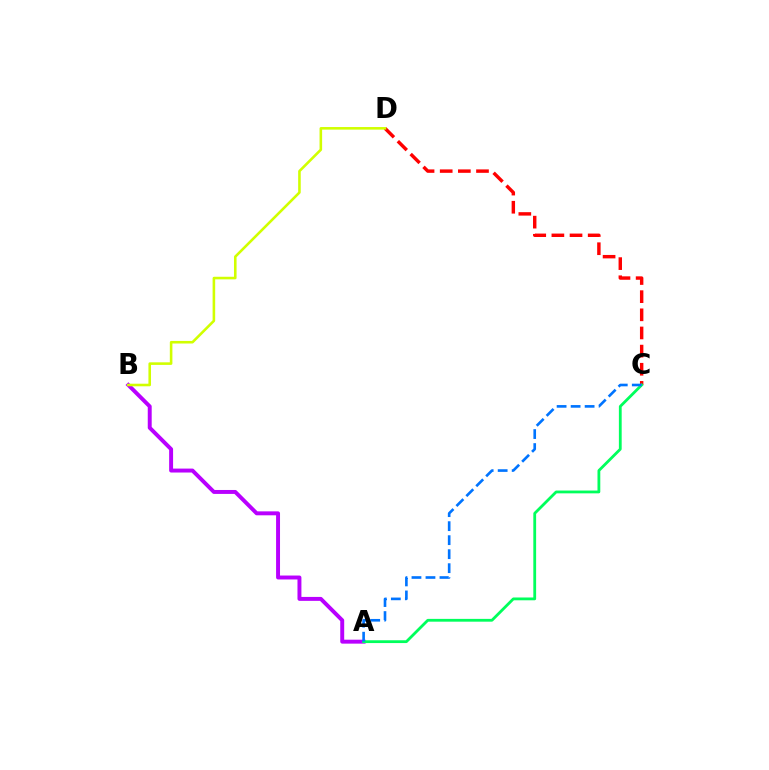{('C', 'D'): [{'color': '#ff0000', 'line_style': 'dashed', 'thickness': 2.47}], ('A', 'B'): [{'color': '#b900ff', 'line_style': 'solid', 'thickness': 2.84}], ('A', 'C'): [{'color': '#00ff5c', 'line_style': 'solid', 'thickness': 2.02}, {'color': '#0074ff', 'line_style': 'dashed', 'thickness': 1.9}], ('B', 'D'): [{'color': '#d1ff00', 'line_style': 'solid', 'thickness': 1.86}]}